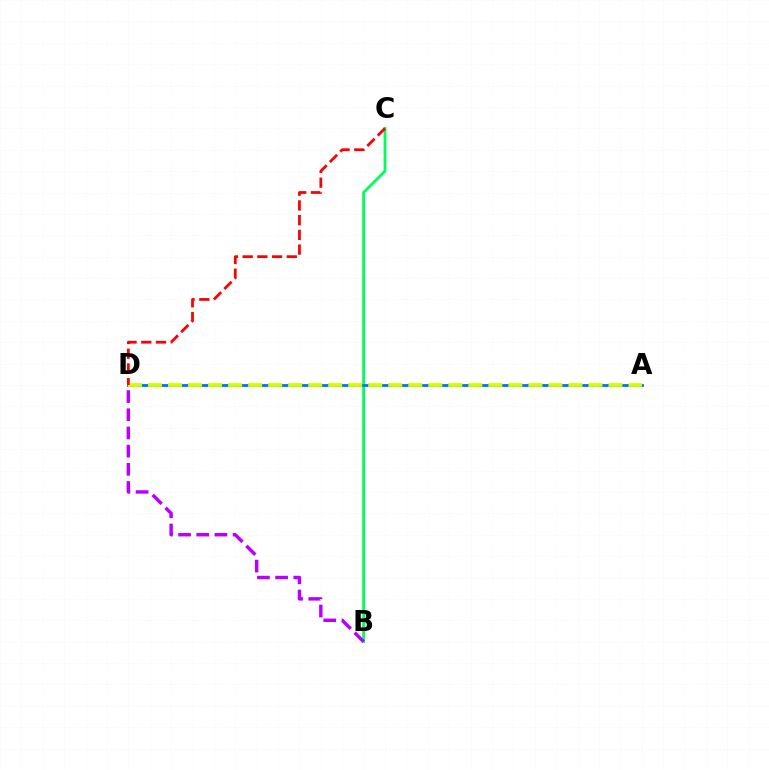{('B', 'C'): [{'color': '#00ff5c', 'line_style': 'solid', 'thickness': 2.04}], ('B', 'D'): [{'color': '#b900ff', 'line_style': 'dashed', 'thickness': 2.47}], ('A', 'D'): [{'color': '#0074ff', 'line_style': 'solid', 'thickness': 2.05}, {'color': '#d1ff00', 'line_style': 'dashed', 'thickness': 2.72}], ('C', 'D'): [{'color': '#ff0000', 'line_style': 'dashed', 'thickness': 2.0}]}